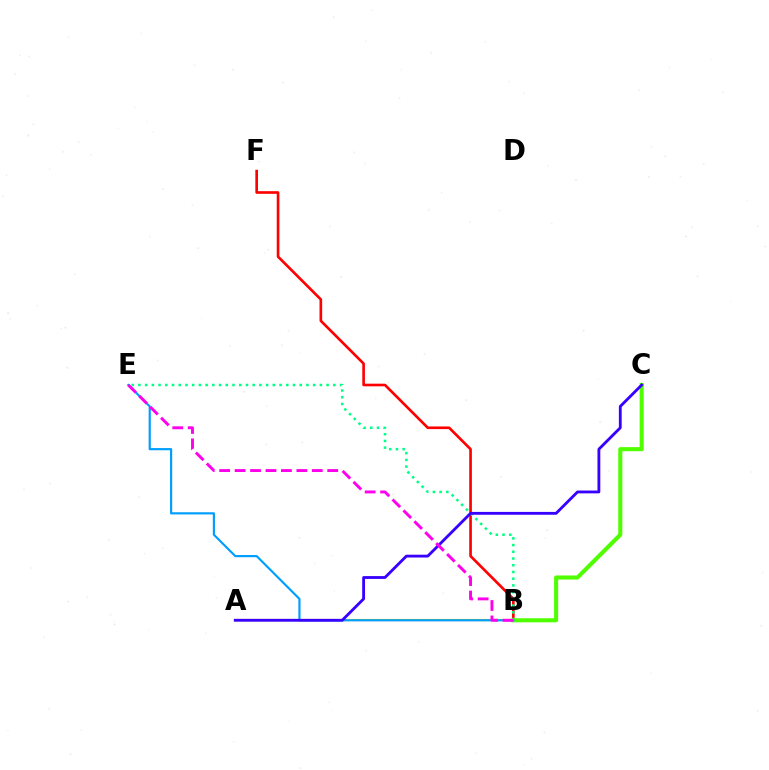{('B', 'F'): [{'color': '#ff0000', 'line_style': 'solid', 'thickness': 1.91}], ('A', 'B'): [{'color': '#ffd500', 'line_style': 'solid', 'thickness': 1.57}], ('B', 'E'): [{'color': '#00ff86', 'line_style': 'dotted', 'thickness': 1.83}, {'color': '#009eff', 'line_style': 'solid', 'thickness': 1.56}, {'color': '#ff00ed', 'line_style': 'dashed', 'thickness': 2.1}], ('B', 'C'): [{'color': '#4fff00', 'line_style': 'solid', 'thickness': 2.93}], ('A', 'C'): [{'color': '#3700ff', 'line_style': 'solid', 'thickness': 2.04}]}